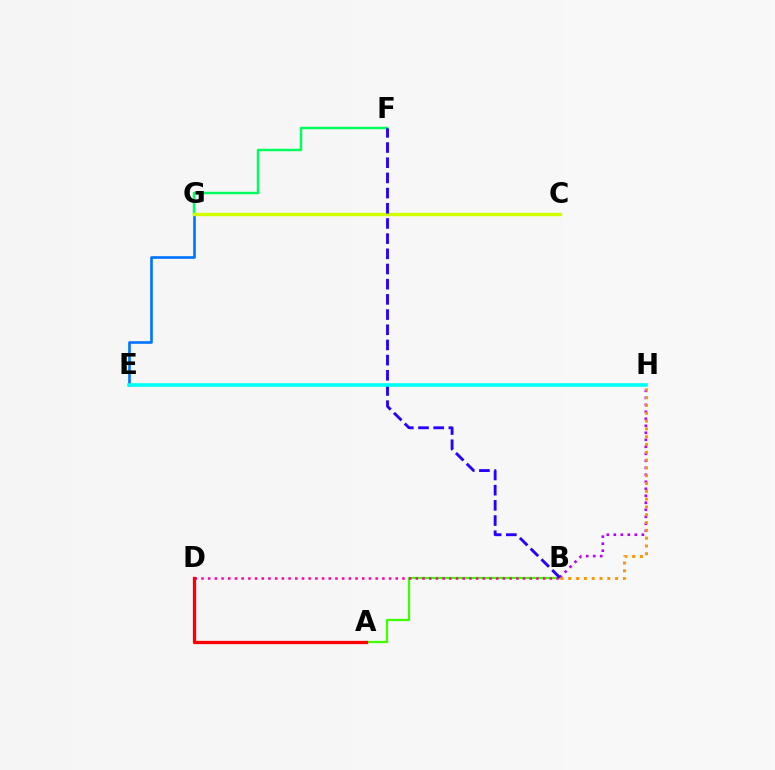{('E', 'G'): [{'color': '#0074ff', 'line_style': 'solid', 'thickness': 1.91}], ('F', 'G'): [{'color': '#00ff5c', 'line_style': 'solid', 'thickness': 1.78}], ('A', 'B'): [{'color': '#3dff00', 'line_style': 'solid', 'thickness': 1.62}], ('C', 'G'): [{'color': '#d1ff00', 'line_style': 'solid', 'thickness': 2.44}], ('B', 'H'): [{'color': '#b900ff', 'line_style': 'dotted', 'thickness': 1.9}, {'color': '#ff9400', 'line_style': 'dotted', 'thickness': 2.12}], ('B', 'D'): [{'color': '#ff00ac', 'line_style': 'dotted', 'thickness': 1.82}], ('A', 'D'): [{'color': '#ff0000', 'line_style': 'solid', 'thickness': 2.37}], ('B', 'F'): [{'color': '#2500ff', 'line_style': 'dashed', 'thickness': 2.06}], ('E', 'H'): [{'color': '#00fff6', 'line_style': 'solid', 'thickness': 2.6}]}